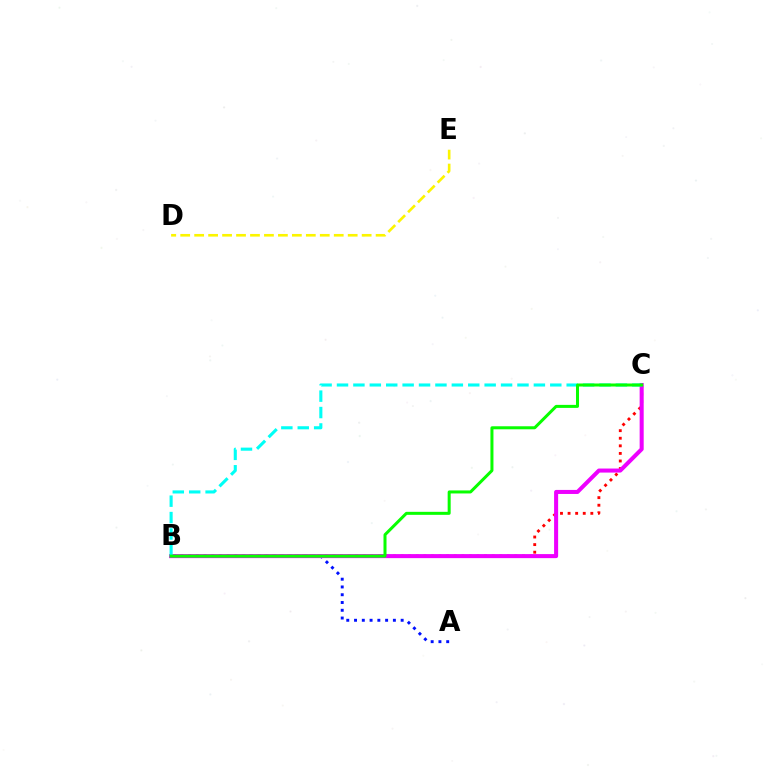{('B', 'C'): [{'color': '#ff0000', 'line_style': 'dotted', 'thickness': 2.06}, {'color': '#ee00ff', 'line_style': 'solid', 'thickness': 2.91}, {'color': '#00fff6', 'line_style': 'dashed', 'thickness': 2.23}, {'color': '#08ff00', 'line_style': 'solid', 'thickness': 2.17}], ('A', 'B'): [{'color': '#0010ff', 'line_style': 'dotted', 'thickness': 2.11}], ('D', 'E'): [{'color': '#fcf500', 'line_style': 'dashed', 'thickness': 1.9}]}